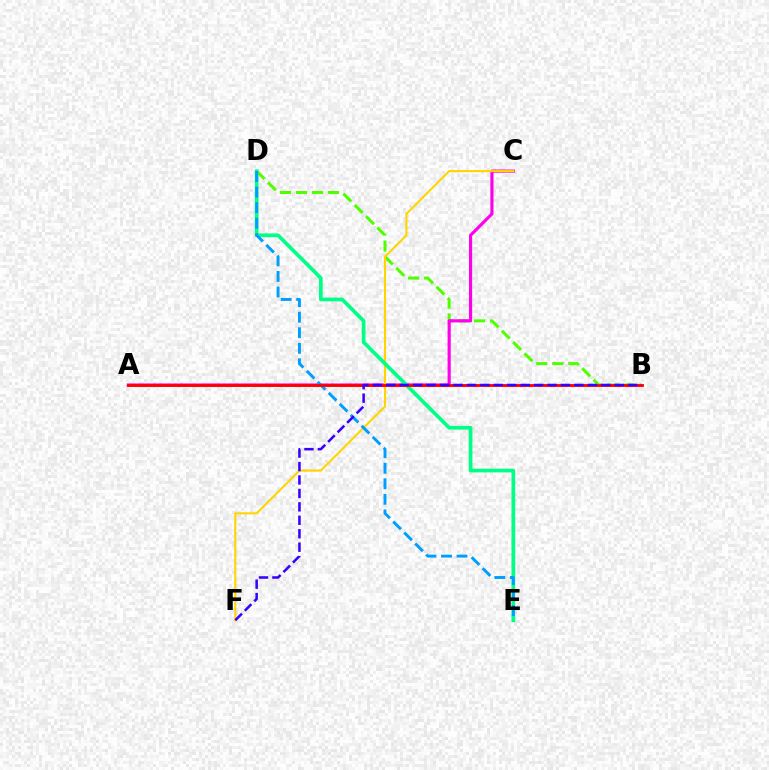{('B', 'D'): [{'color': '#4fff00', 'line_style': 'dashed', 'thickness': 2.18}], ('A', 'C'): [{'color': '#ff00ed', 'line_style': 'solid', 'thickness': 2.27}], ('C', 'F'): [{'color': '#ffd500', 'line_style': 'solid', 'thickness': 1.5}], ('D', 'E'): [{'color': '#00ff86', 'line_style': 'solid', 'thickness': 2.66}, {'color': '#009eff', 'line_style': 'dashed', 'thickness': 2.11}], ('A', 'B'): [{'color': '#ff0000', 'line_style': 'solid', 'thickness': 2.03}], ('B', 'F'): [{'color': '#3700ff', 'line_style': 'dashed', 'thickness': 1.83}]}